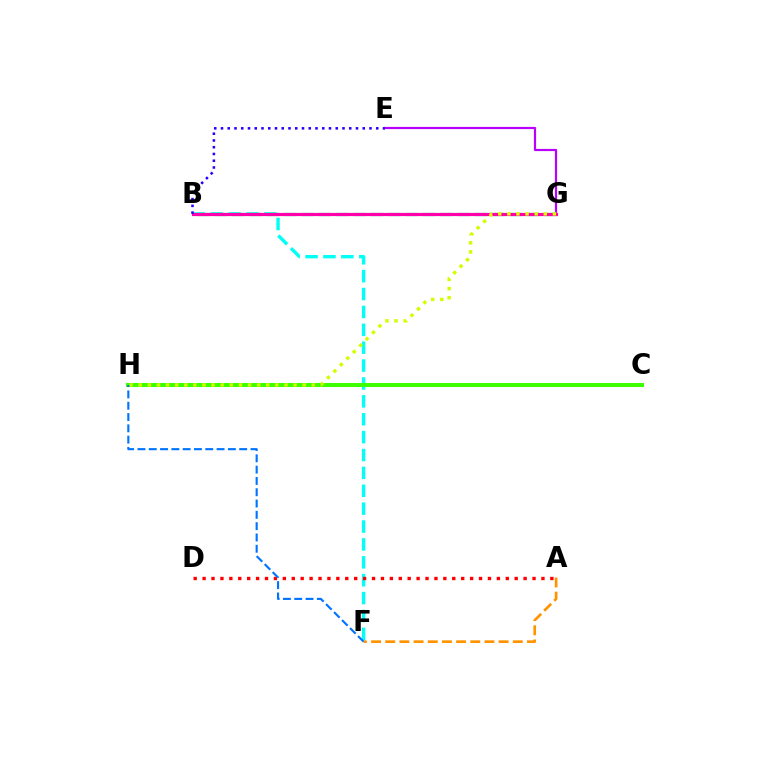{('B', 'F'): [{'color': '#00fff6', 'line_style': 'dashed', 'thickness': 2.43}], ('B', 'G'): [{'color': '#00ff5c', 'line_style': 'dashed', 'thickness': 2.36}, {'color': '#ff00ac', 'line_style': 'solid', 'thickness': 2.28}], ('A', 'D'): [{'color': '#ff0000', 'line_style': 'dotted', 'thickness': 2.42}], ('A', 'F'): [{'color': '#ff9400', 'line_style': 'dashed', 'thickness': 1.93}], ('E', 'G'): [{'color': '#b900ff', 'line_style': 'solid', 'thickness': 1.58}], ('C', 'H'): [{'color': '#3dff00', 'line_style': 'solid', 'thickness': 2.89}], ('G', 'H'): [{'color': '#d1ff00', 'line_style': 'dotted', 'thickness': 2.47}], ('B', 'E'): [{'color': '#2500ff', 'line_style': 'dotted', 'thickness': 1.83}], ('F', 'H'): [{'color': '#0074ff', 'line_style': 'dashed', 'thickness': 1.54}]}